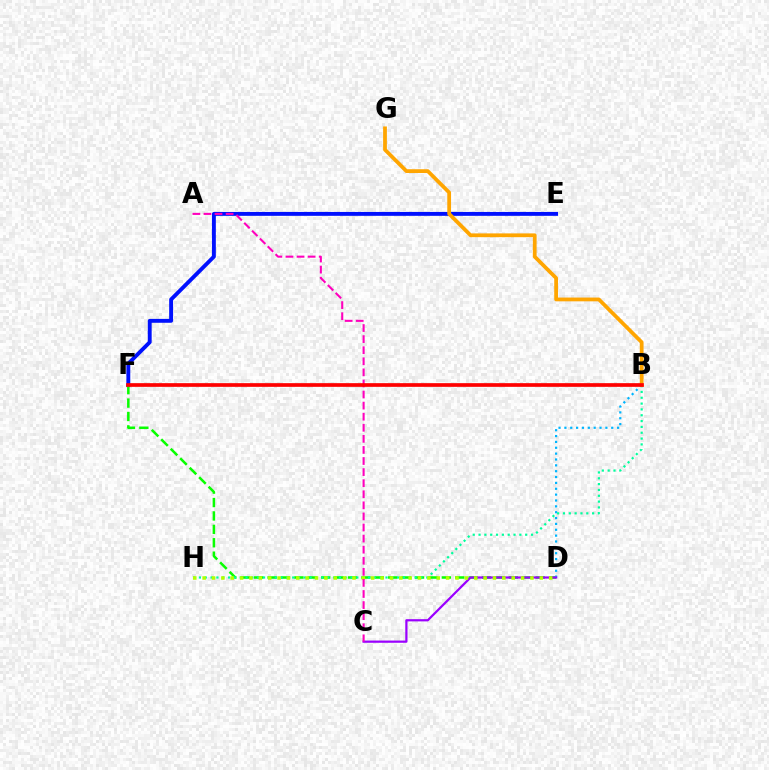{('E', 'F'): [{'color': '#0010ff', 'line_style': 'solid', 'thickness': 2.8}], ('D', 'F'): [{'color': '#08ff00', 'line_style': 'dashed', 'thickness': 1.82}], ('B', 'D'): [{'color': '#00b5ff', 'line_style': 'dotted', 'thickness': 1.59}], ('B', 'H'): [{'color': '#00ff9d', 'line_style': 'dotted', 'thickness': 1.58}], ('C', 'D'): [{'color': '#9b00ff', 'line_style': 'solid', 'thickness': 1.6}], ('D', 'H'): [{'color': '#b3ff00', 'line_style': 'dotted', 'thickness': 2.54}], ('B', 'G'): [{'color': '#ffa500', 'line_style': 'solid', 'thickness': 2.71}], ('A', 'C'): [{'color': '#ff00bd', 'line_style': 'dashed', 'thickness': 1.51}], ('B', 'F'): [{'color': '#ff0000', 'line_style': 'solid', 'thickness': 2.66}]}